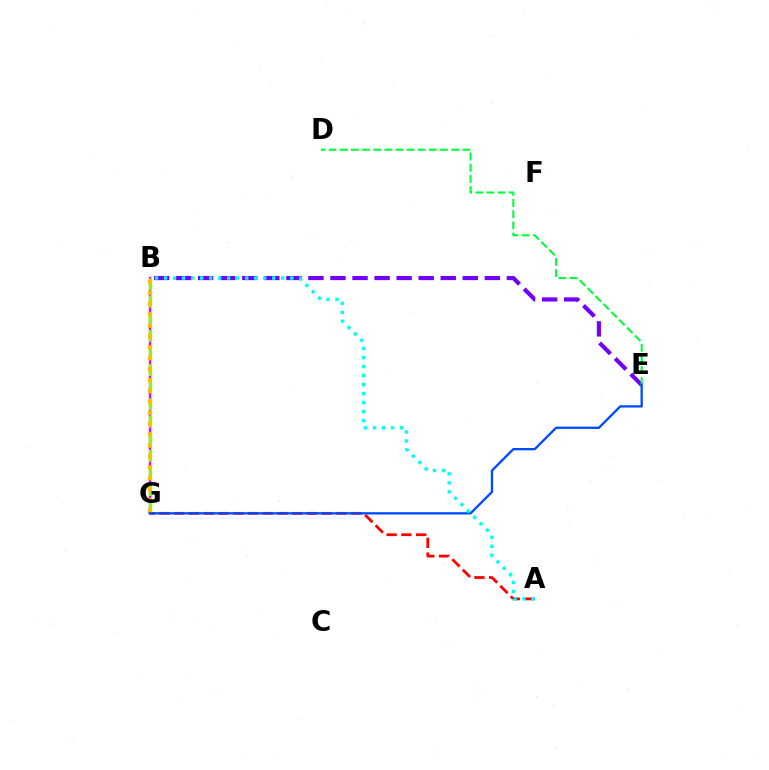{('B', 'G'): [{'color': '#ff00cf', 'line_style': 'solid', 'thickness': 1.71}, {'color': '#84ff00', 'line_style': 'dashed', 'thickness': 2.33}, {'color': '#ffbd00', 'line_style': 'dotted', 'thickness': 2.96}], ('B', 'E'): [{'color': '#7200ff', 'line_style': 'dashed', 'thickness': 3.0}], ('A', 'G'): [{'color': '#ff0000', 'line_style': 'dashed', 'thickness': 2.0}], ('D', 'E'): [{'color': '#00ff39', 'line_style': 'dashed', 'thickness': 1.51}], ('E', 'G'): [{'color': '#004bff', 'line_style': 'solid', 'thickness': 1.67}], ('A', 'B'): [{'color': '#00fff6', 'line_style': 'dotted', 'thickness': 2.45}]}